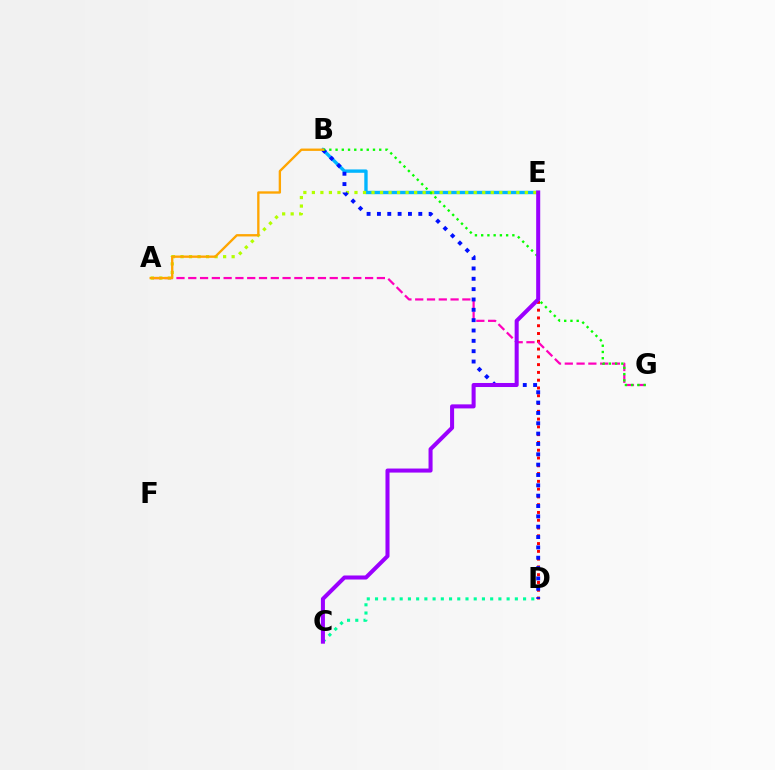{('B', 'E'): [{'color': '#00b5ff', 'line_style': 'solid', 'thickness': 2.42}], ('C', 'D'): [{'color': '#00ff9d', 'line_style': 'dotted', 'thickness': 2.23}], ('A', 'E'): [{'color': '#b3ff00', 'line_style': 'dotted', 'thickness': 2.31}], ('D', 'E'): [{'color': '#ff0000', 'line_style': 'dotted', 'thickness': 2.11}], ('A', 'G'): [{'color': '#ff00bd', 'line_style': 'dashed', 'thickness': 1.6}], ('B', 'D'): [{'color': '#0010ff', 'line_style': 'dotted', 'thickness': 2.81}], ('B', 'G'): [{'color': '#08ff00', 'line_style': 'dotted', 'thickness': 1.69}], ('A', 'B'): [{'color': '#ffa500', 'line_style': 'solid', 'thickness': 1.68}], ('C', 'E'): [{'color': '#9b00ff', 'line_style': 'solid', 'thickness': 2.91}]}